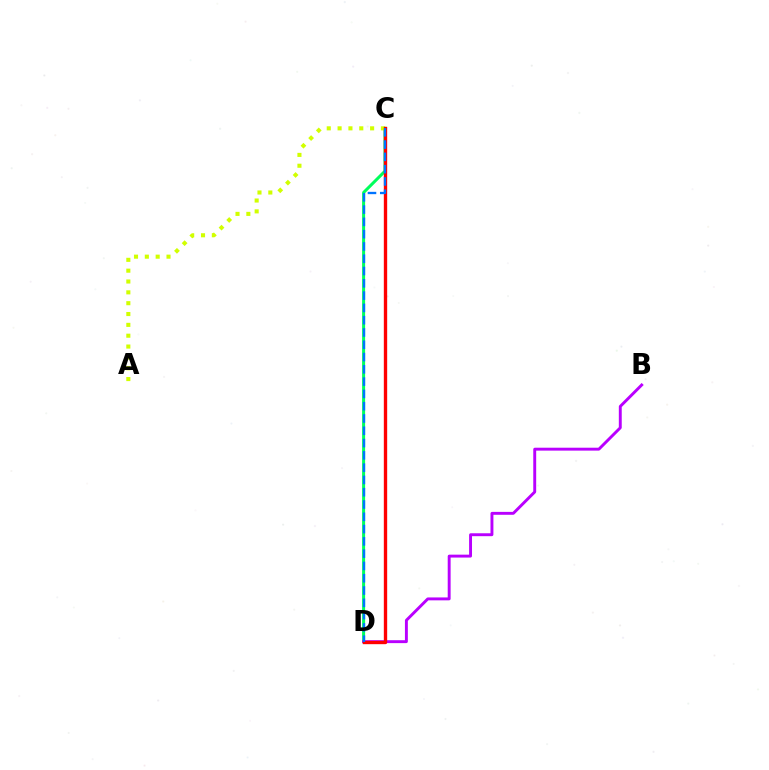{('C', 'D'): [{'color': '#00ff5c', 'line_style': 'solid', 'thickness': 2.18}, {'color': '#ff0000', 'line_style': 'solid', 'thickness': 2.42}, {'color': '#0074ff', 'line_style': 'dashed', 'thickness': 1.67}], ('B', 'D'): [{'color': '#b900ff', 'line_style': 'solid', 'thickness': 2.1}], ('A', 'C'): [{'color': '#d1ff00', 'line_style': 'dotted', 'thickness': 2.94}]}